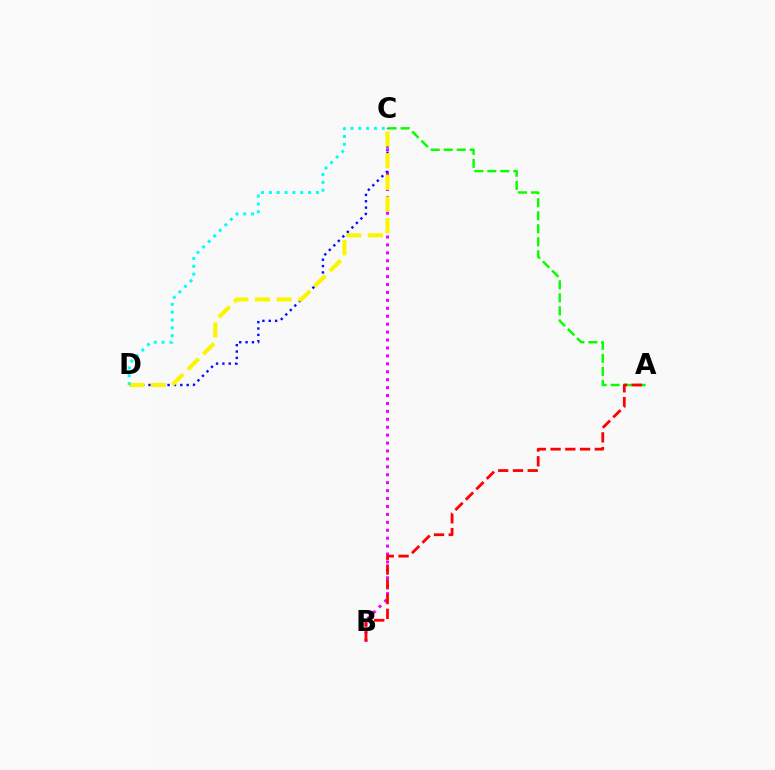{('B', 'C'): [{'color': '#ee00ff', 'line_style': 'dotted', 'thickness': 2.15}], ('A', 'C'): [{'color': '#08ff00', 'line_style': 'dashed', 'thickness': 1.77}], ('A', 'B'): [{'color': '#ff0000', 'line_style': 'dashed', 'thickness': 2.0}], ('C', 'D'): [{'color': '#0010ff', 'line_style': 'dotted', 'thickness': 1.73}, {'color': '#fcf500', 'line_style': 'dashed', 'thickness': 2.95}, {'color': '#00fff6', 'line_style': 'dotted', 'thickness': 2.13}]}